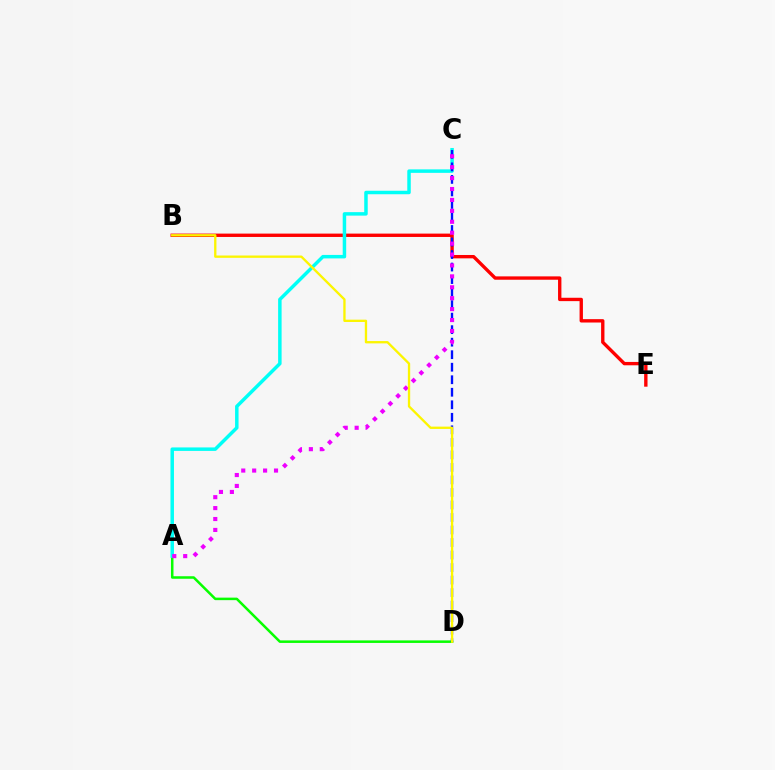{('B', 'E'): [{'color': '#ff0000', 'line_style': 'solid', 'thickness': 2.42}], ('A', 'D'): [{'color': '#08ff00', 'line_style': 'solid', 'thickness': 1.82}], ('A', 'C'): [{'color': '#00fff6', 'line_style': 'solid', 'thickness': 2.51}, {'color': '#ee00ff', 'line_style': 'dotted', 'thickness': 2.97}], ('C', 'D'): [{'color': '#0010ff', 'line_style': 'dashed', 'thickness': 1.7}], ('B', 'D'): [{'color': '#fcf500', 'line_style': 'solid', 'thickness': 1.67}]}